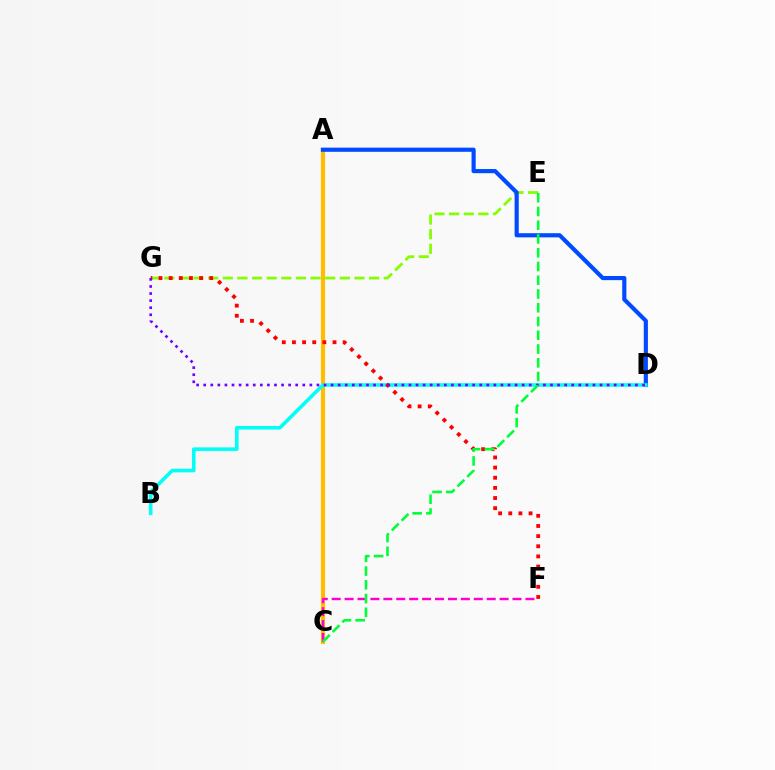{('E', 'G'): [{'color': '#84ff00', 'line_style': 'dashed', 'thickness': 1.99}], ('A', 'C'): [{'color': '#ffbd00', 'line_style': 'solid', 'thickness': 2.98}], ('C', 'F'): [{'color': '#ff00cf', 'line_style': 'dashed', 'thickness': 1.75}], ('A', 'D'): [{'color': '#004bff', 'line_style': 'solid', 'thickness': 2.99}], ('B', 'D'): [{'color': '#00fff6', 'line_style': 'solid', 'thickness': 2.57}], ('F', 'G'): [{'color': '#ff0000', 'line_style': 'dotted', 'thickness': 2.76}], ('D', 'G'): [{'color': '#7200ff', 'line_style': 'dotted', 'thickness': 1.92}], ('C', 'E'): [{'color': '#00ff39', 'line_style': 'dashed', 'thickness': 1.87}]}